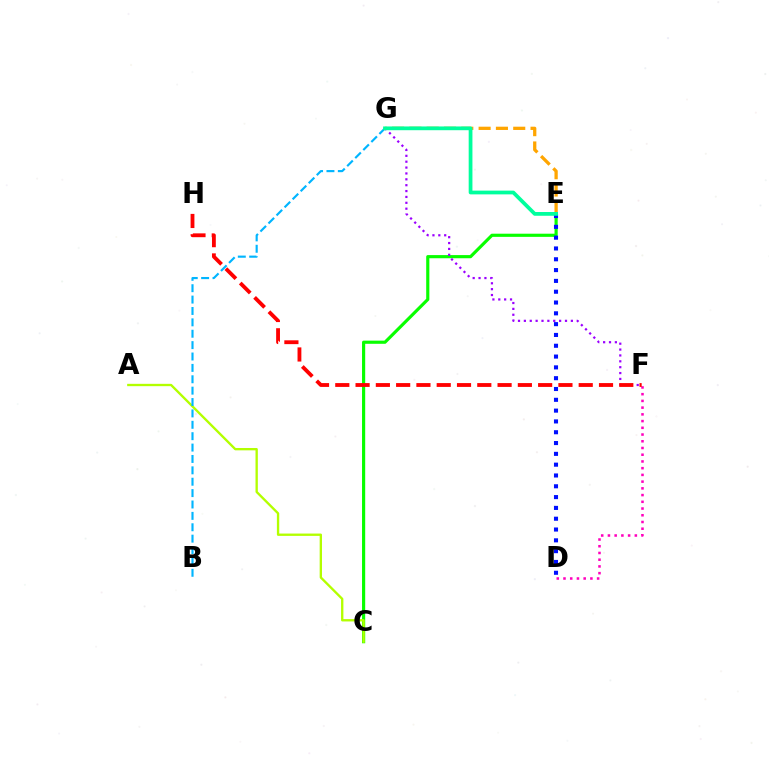{('C', 'E'): [{'color': '#08ff00', 'line_style': 'solid', 'thickness': 2.27}], ('D', 'F'): [{'color': '#ff00bd', 'line_style': 'dotted', 'thickness': 1.83}], ('D', 'E'): [{'color': '#0010ff', 'line_style': 'dotted', 'thickness': 2.94}], ('A', 'C'): [{'color': '#b3ff00', 'line_style': 'solid', 'thickness': 1.68}], ('E', 'G'): [{'color': '#ffa500', 'line_style': 'dashed', 'thickness': 2.35}, {'color': '#00ff9d', 'line_style': 'solid', 'thickness': 2.7}], ('B', 'G'): [{'color': '#00b5ff', 'line_style': 'dashed', 'thickness': 1.55}], ('F', 'G'): [{'color': '#9b00ff', 'line_style': 'dotted', 'thickness': 1.6}], ('F', 'H'): [{'color': '#ff0000', 'line_style': 'dashed', 'thickness': 2.76}]}